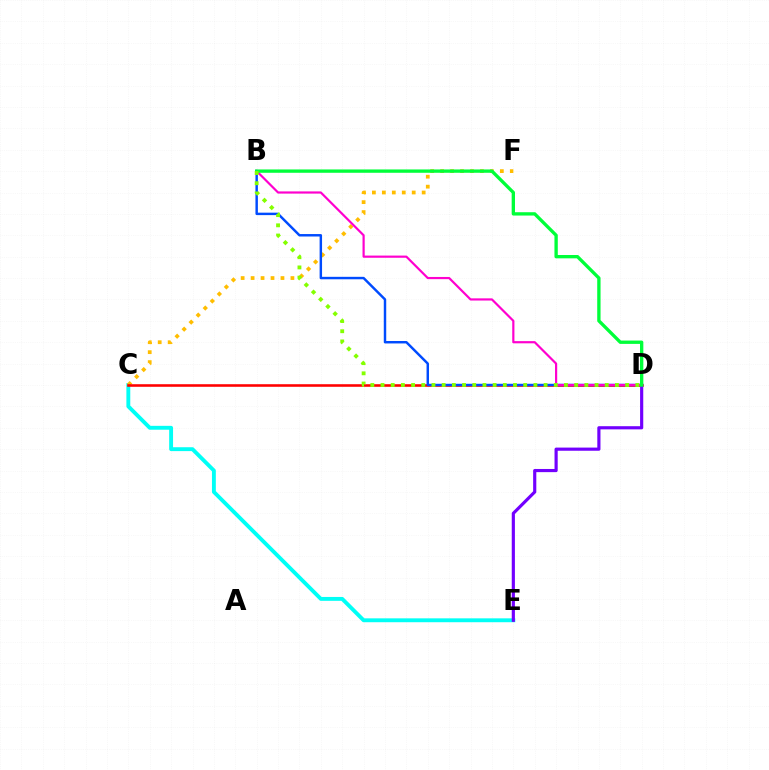{('C', 'E'): [{'color': '#00fff6', 'line_style': 'solid', 'thickness': 2.79}], ('C', 'F'): [{'color': '#ffbd00', 'line_style': 'dotted', 'thickness': 2.71}], ('C', 'D'): [{'color': '#ff0000', 'line_style': 'solid', 'thickness': 1.86}], ('D', 'E'): [{'color': '#7200ff', 'line_style': 'solid', 'thickness': 2.28}], ('B', 'D'): [{'color': '#004bff', 'line_style': 'solid', 'thickness': 1.76}, {'color': '#ff00cf', 'line_style': 'solid', 'thickness': 1.57}, {'color': '#00ff39', 'line_style': 'solid', 'thickness': 2.4}, {'color': '#84ff00', 'line_style': 'dotted', 'thickness': 2.77}]}